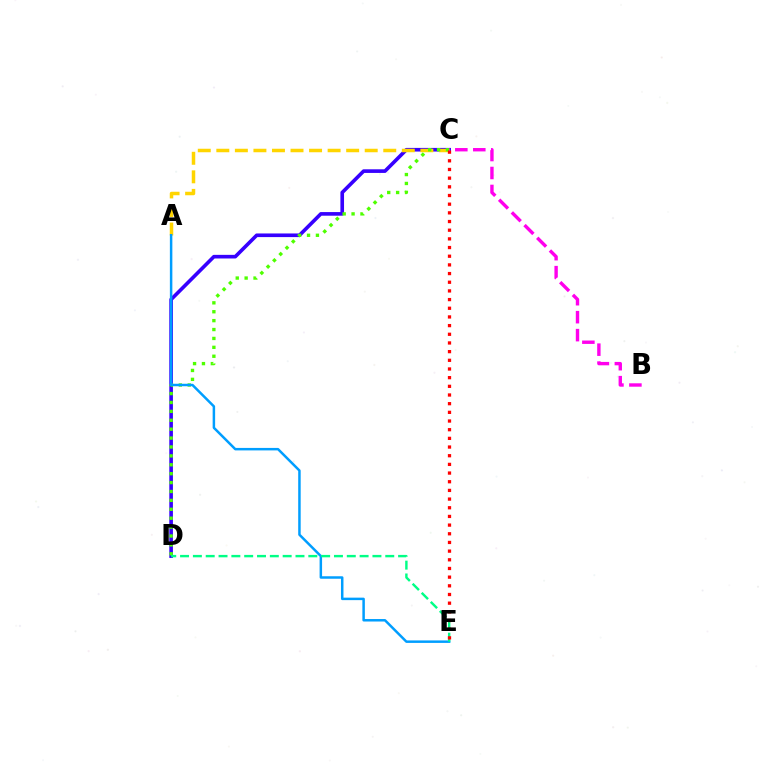{('C', 'D'): [{'color': '#3700ff', 'line_style': 'solid', 'thickness': 2.62}, {'color': '#4fff00', 'line_style': 'dotted', 'thickness': 2.42}], ('A', 'C'): [{'color': '#ffd500', 'line_style': 'dashed', 'thickness': 2.52}], ('A', 'E'): [{'color': '#009eff', 'line_style': 'solid', 'thickness': 1.79}], ('D', 'E'): [{'color': '#00ff86', 'line_style': 'dashed', 'thickness': 1.74}], ('C', 'E'): [{'color': '#ff0000', 'line_style': 'dotted', 'thickness': 2.36}], ('B', 'C'): [{'color': '#ff00ed', 'line_style': 'dashed', 'thickness': 2.44}]}